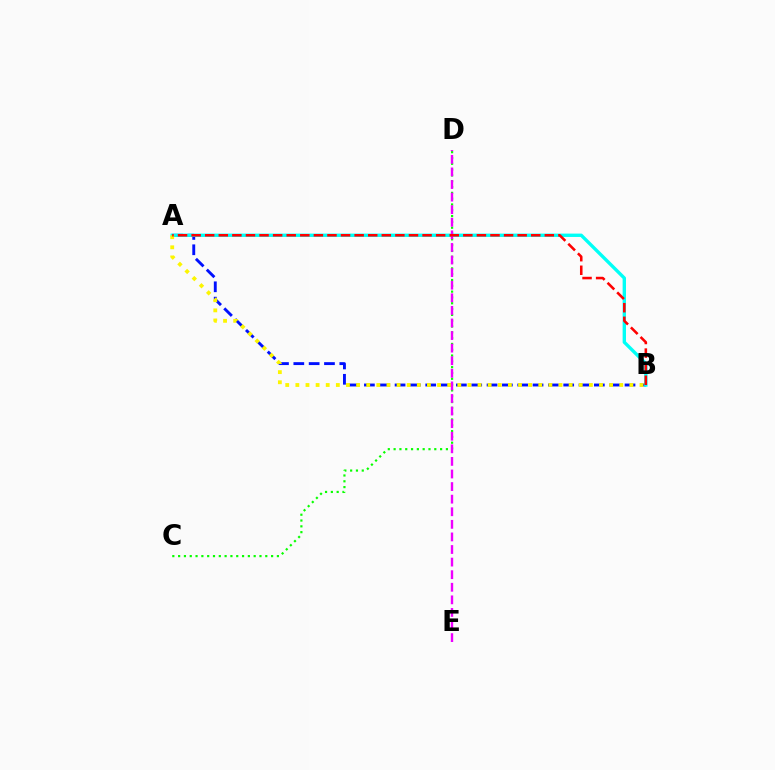{('C', 'D'): [{'color': '#08ff00', 'line_style': 'dotted', 'thickness': 1.58}], ('A', 'B'): [{'color': '#0010ff', 'line_style': 'dashed', 'thickness': 2.08}, {'color': '#00fff6', 'line_style': 'solid', 'thickness': 2.42}, {'color': '#fcf500', 'line_style': 'dotted', 'thickness': 2.75}, {'color': '#ff0000', 'line_style': 'dashed', 'thickness': 1.85}], ('D', 'E'): [{'color': '#ee00ff', 'line_style': 'dashed', 'thickness': 1.71}]}